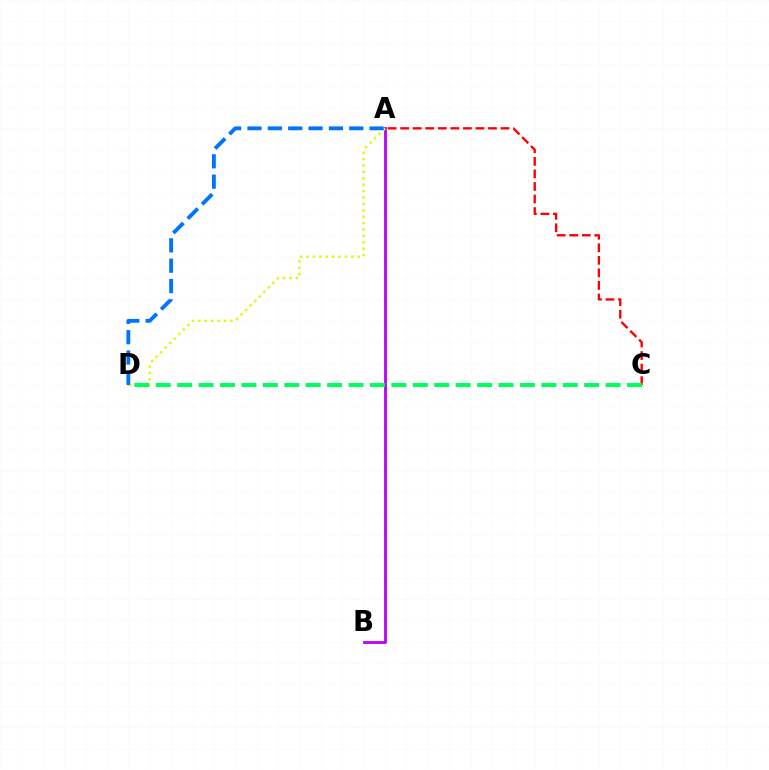{('A', 'B'): [{'color': '#b900ff', 'line_style': 'solid', 'thickness': 2.03}], ('A', 'C'): [{'color': '#ff0000', 'line_style': 'dashed', 'thickness': 1.7}], ('A', 'D'): [{'color': '#d1ff00', 'line_style': 'dotted', 'thickness': 1.74}, {'color': '#0074ff', 'line_style': 'dashed', 'thickness': 2.76}], ('C', 'D'): [{'color': '#00ff5c', 'line_style': 'dashed', 'thickness': 2.91}]}